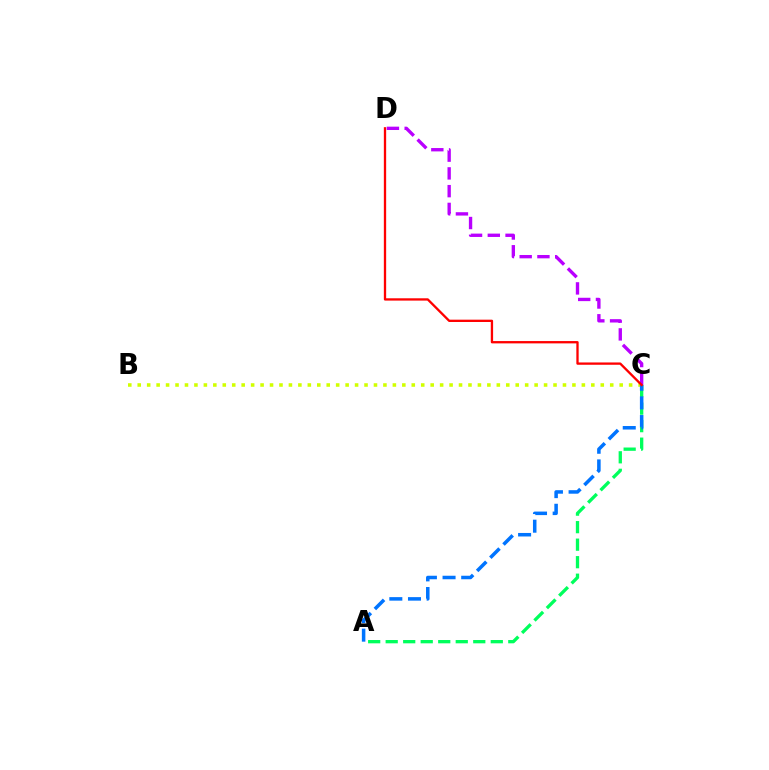{('A', 'C'): [{'color': '#00ff5c', 'line_style': 'dashed', 'thickness': 2.38}, {'color': '#0074ff', 'line_style': 'dashed', 'thickness': 2.53}], ('B', 'C'): [{'color': '#d1ff00', 'line_style': 'dotted', 'thickness': 2.57}], ('C', 'D'): [{'color': '#b900ff', 'line_style': 'dashed', 'thickness': 2.41}, {'color': '#ff0000', 'line_style': 'solid', 'thickness': 1.67}]}